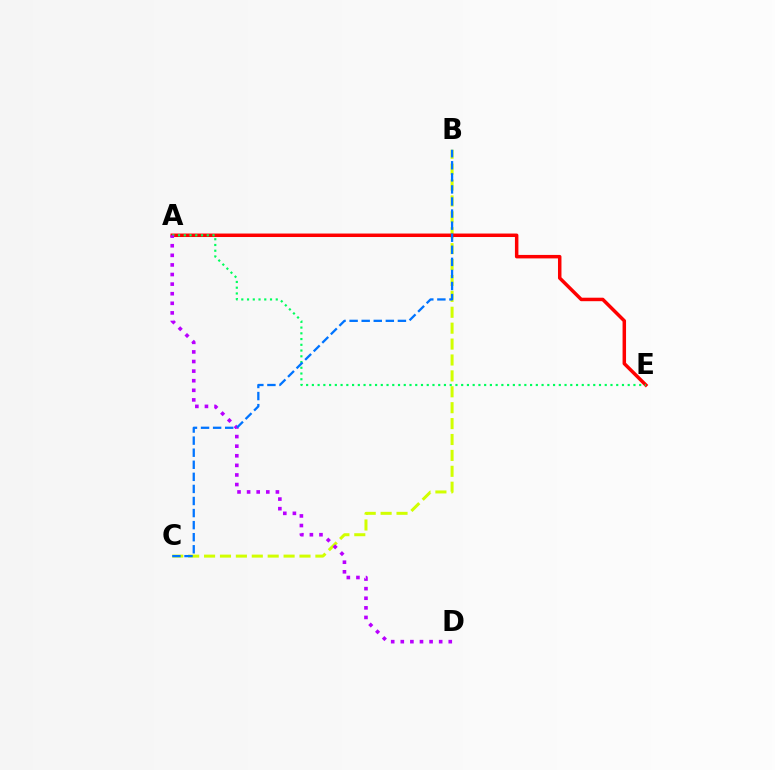{('B', 'C'): [{'color': '#d1ff00', 'line_style': 'dashed', 'thickness': 2.16}, {'color': '#0074ff', 'line_style': 'dashed', 'thickness': 1.64}], ('A', 'E'): [{'color': '#ff0000', 'line_style': 'solid', 'thickness': 2.51}, {'color': '#00ff5c', 'line_style': 'dotted', 'thickness': 1.56}], ('A', 'D'): [{'color': '#b900ff', 'line_style': 'dotted', 'thickness': 2.61}]}